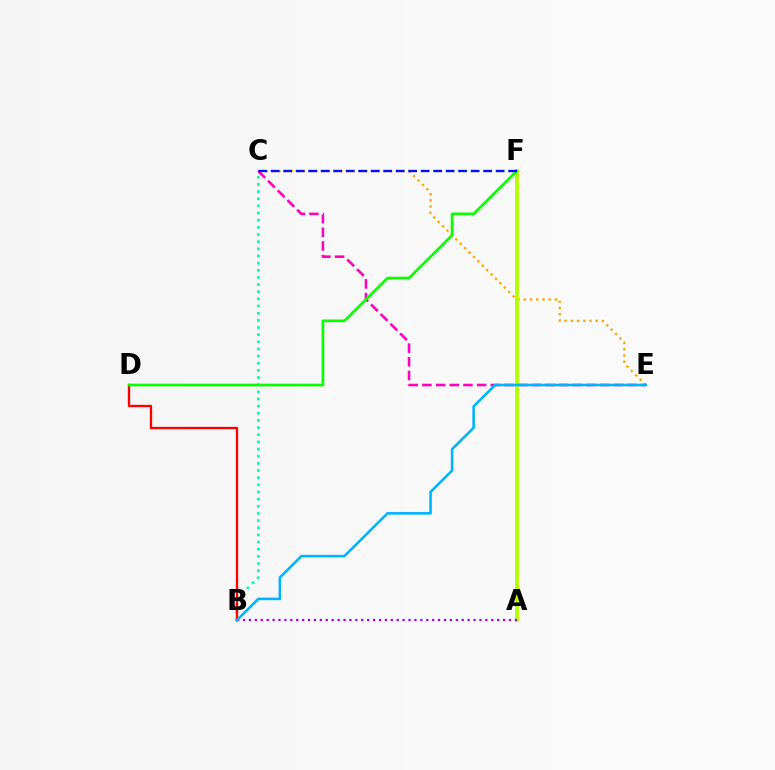{('C', 'E'): [{'color': '#ffa500', 'line_style': 'dotted', 'thickness': 1.69}, {'color': '#ff00bd', 'line_style': 'dashed', 'thickness': 1.86}], ('B', 'C'): [{'color': '#00ff9d', 'line_style': 'dotted', 'thickness': 1.94}], ('A', 'F'): [{'color': '#b3ff00', 'line_style': 'solid', 'thickness': 2.8}], ('B', 'D'): [{'color': '#ff0000', 'line_style': 'solid', 'thickness': 1.68}], ('D', 'F'): [{'color': '#08ff00', 'line_style': 'solid', 'thickness': 1.94}], ('A', 'B'): [{'color': '#9b00ff', 'line_style': 'dotted', 'thickness': 1.61}], ('C', 'F'): [{'color': '#0010ff', 'line_style': 'dashed', 'thickness': 1.7}], ('B', 'E'): [{'color': '#00b5ff', 'line_style': 'solid', 'thickness': 1.86}]}